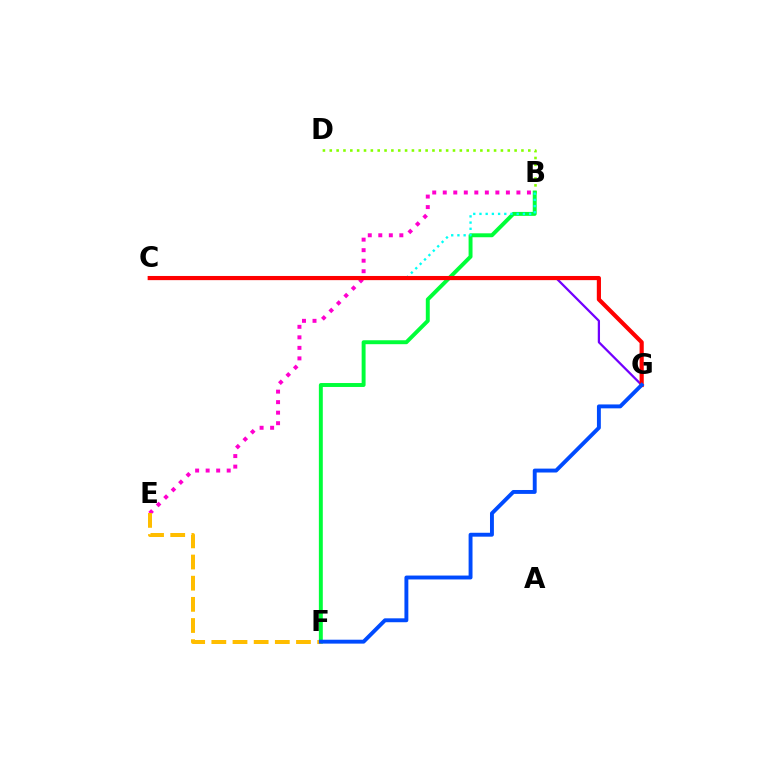{('B', 'D'): [{'color': '#84ff00', 'line_style': 'dotted', 'thickness': 1.86}], ('B', 'F'): [{'color': '#00ff39', 'line_style': 'solid', 'thickness': 2.83}], ('B', 'C'): [{'color': '#00fff6', 'line_style': 'dotted', 'thickness': 1.69}], ('B', 'E'): [{'color': '#ff00cf', 'line_style': 'dotted', 'thickness': 2.86}], ('C', 'G'): [{'color': '#7200ff', 'line_style': 'solid', 'thickness': 1.62}, {'color': '#ff0000', 'line_style': 'solid', 'thickness': 3.0}], ('E', 'F'): [{'color': '#ffbd00', 'line_style': 'dashed', 'thickness': 2.87}], ('F', 'G'): [{'color': '#004bff', 'line_style': 'solid', 'thickness': 2.81}]}